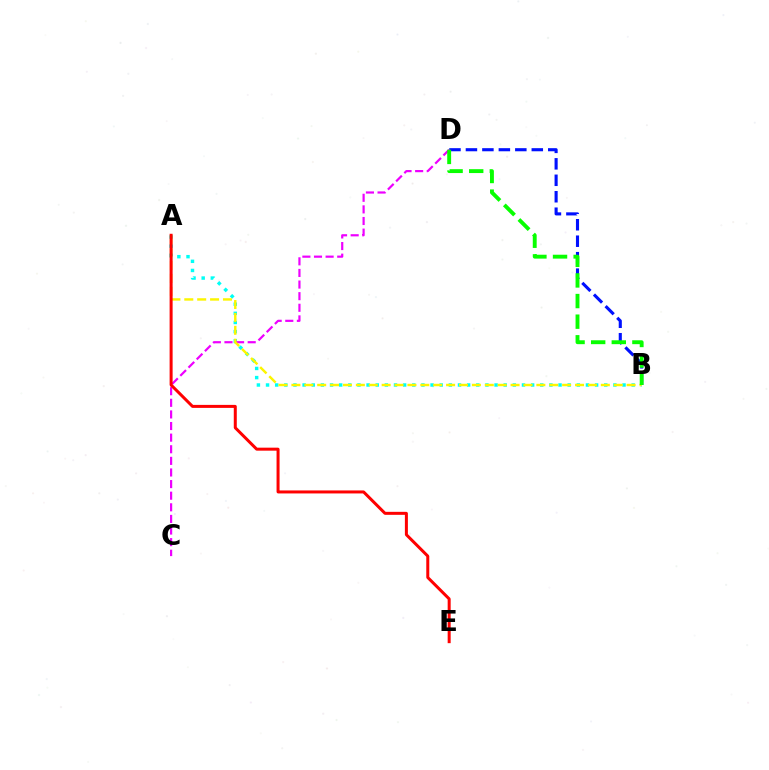{('B', 'D'): [{'color': '#0010ff', 'line_style': 'dashed', 'thickness': 2.24}, {'color': '#08ff00', 'line_style': 'dashed', 'thickness': 2.8}], ('A', 'B'): [{'color': '#00fff6', 'line_style': 'dotted', 'thickness': 2.48}, {'color': '#fcf500', 'line_style': 'dashed', 'thickness': 1.75}], ('C', 'D'): [{'color': '#ee00ff', 'line_style': 'dashed', 'thickness': 1.58}], ('A', 'E'): [{'color': '#ff0000', 'line_style': 'solid', 'thickness': 2.16}]}